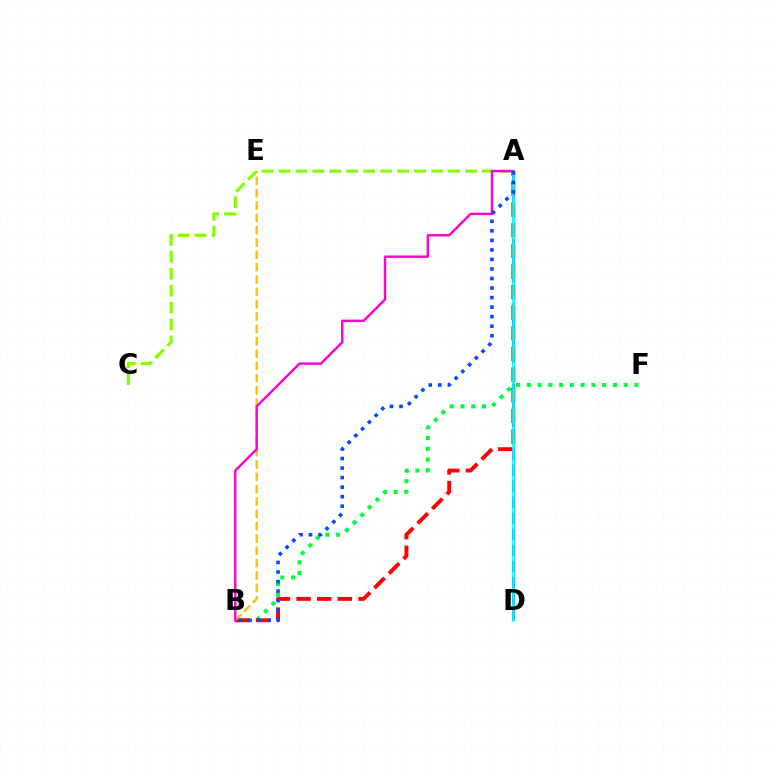{('A', 'D'): [{'color': '#7200ff', 'line_style': 'dashed', 'thickness': 2.19}, {'color': '#00fff6', 'line_style': 'solid', 'thickness': 1.89}], ('A', 'C'): [{'color': '#84ff00', 'line_style': 'dashed', 'thickness': 2.3}], ('B', 'F'): [{'color': '#00ff39', 'line_style': 'dotted', 'thickness': 2.92}], ('A', 'B'): [{'color': '#ff0000', 'line_style': 'dashed', 'thickness': 2.8}, {'color': '#ff00cf', 'line_style': 'solid', 'thickness': 1.73}, {'color': '#004bff', 'line_style': 'dotted', 'thickness': 2.59}], ('B', 'E'): [{'color': '#ffbd00', 'line_style': 'dashed', 'thickness': 1.68}]}